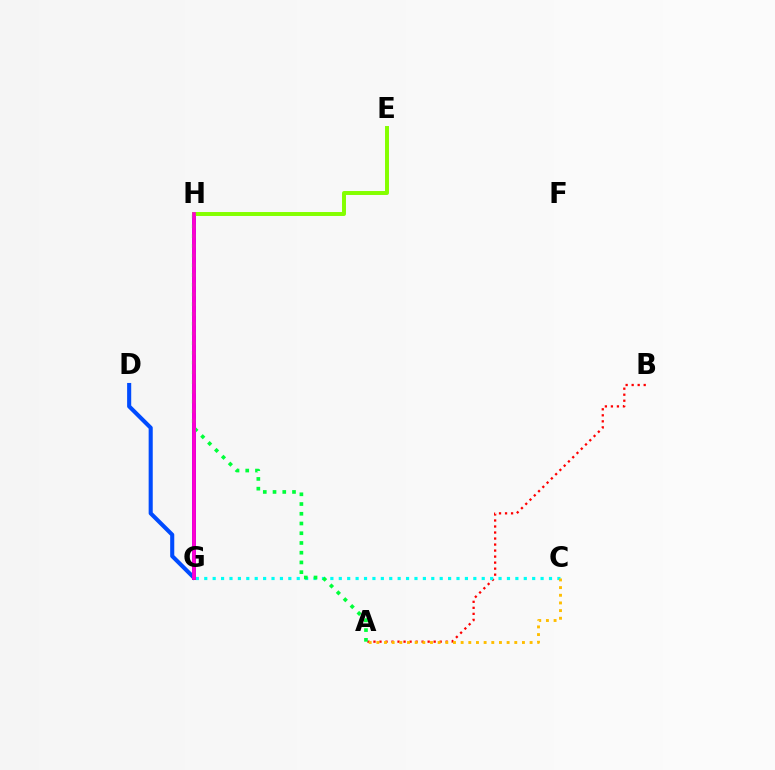{('D', 'G'): [{'color': '#004bff', 'line_style': 'solid', 'thickness': 2.94}], ('A', 'B'): [{'color': '#ff0000', 'line_style': 'dotted', 'thickness': 1.64}], ('C', 'G'): [{'color': '#00fff6', 'line_style': 'dotted', 'thickness': 2.28}], ('G', 'H'): [{'color': '#7200ff', 'line_style': 'solid', 'thickness': 2.85}, {'color': '#ff00cf', 'line_style': 'solid', 'thickness': 2.65}], ('A', 'H'): [{'color': '#00ff39', 'line_style': 'dotted', 'thickness': 2.65}], ('A', 'C'): [{'color': '#ffbd00', 'line_style': 'dotted', 'thickness': 2.08}], ('E', 'H'): [{'color': '#84ff00', 'line_style': 'solid', 'thickness': 2.85}]}